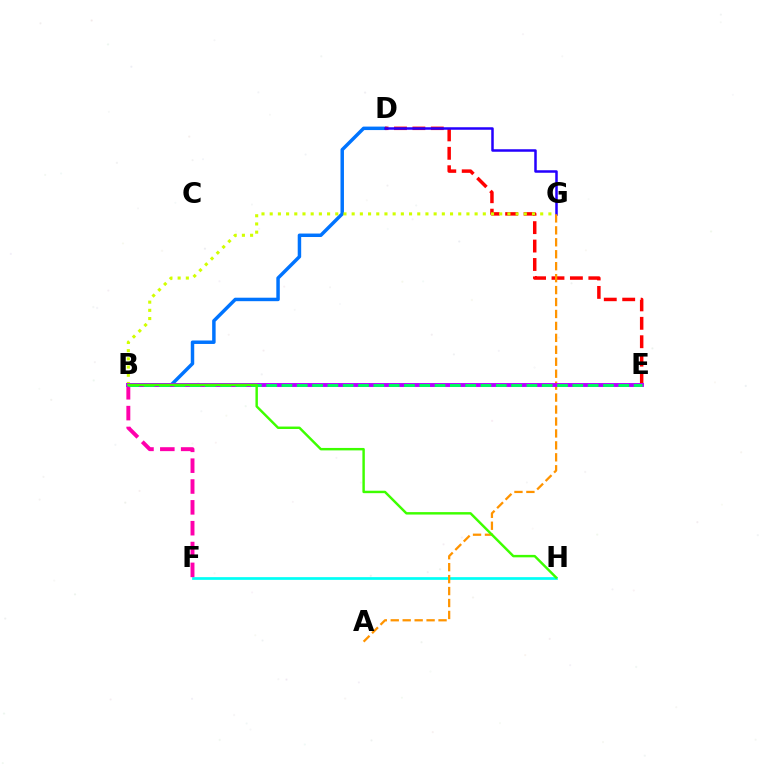{('B', 'D'): [{'color': '#0074ff', 'line_style': 'solid', 'thickness': 2.5}], ('D', 'E'): [{'color': '#ff0000', 'line_style': 'dashed', 'thickness': 2.5}], ('D', 'G'): [{'color': '#2500ff', 'line_style': 'solid', 'thickness': 1.8}], ('F', 'H'): [{'color': '#00fff6', 'line_style': 'solid', 'thickness': 1.95}], ('B', 'F'): [{'color': '#ff00ac', 'line_style': 'dashed', 'thickness': 2.83}], ('B', 'G'): [{'color': '#d1ff00', 'line_style': 'dotted', 'thickness': 2.23}], ('A', 'G'): [{'color': '#ff9400', 'line_style': 'dashed', 'thickness': 1.62}], ('B', 'E'): [{'color': '#b900ff', 'line_style': 'solid', 'thickness': 2.81}, {'color': '#00ff5c', 'line_style': 'dashed', 'thickness': 2.08}], ('B', 'H'): [{'color': '#3dff00', 'line_style': 'solid', 'thickness': 1.76}]}